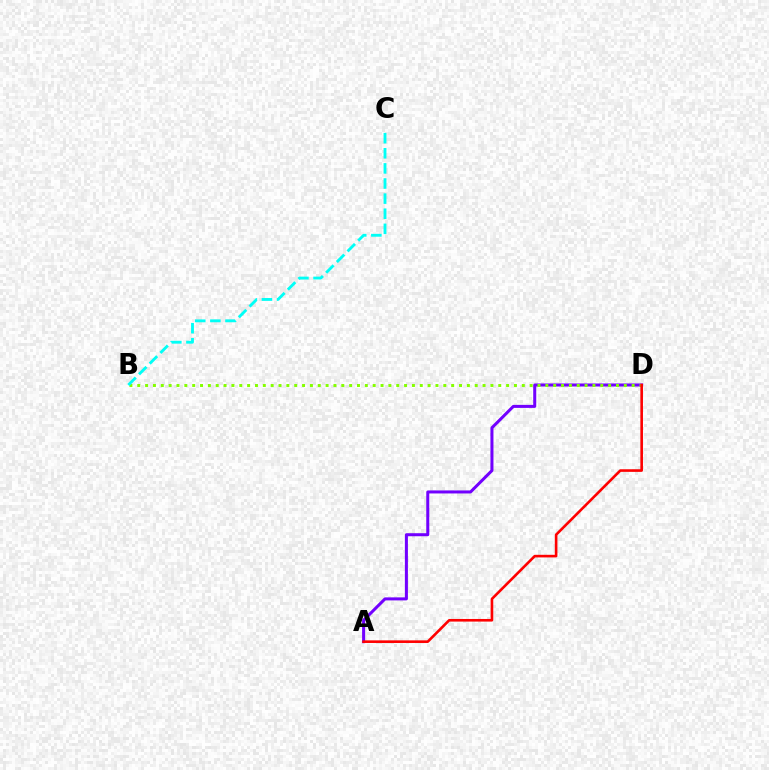{('A', 'D'): [{'color': '#7200ff', 'line_style': 'solid', 'thickness': 2.18}, {'color': '#ff0000', 'line_style': 'solid', 'thickness': 1.88}], ('B', 'D'): [{'color': '#84ff00', 'line_style': 'dotted', 'thickness': 2.13}], ('B', 'C'): [{'color': '#00fff6', 'line_style': 'dashed', 'thickness': 2.05}]}